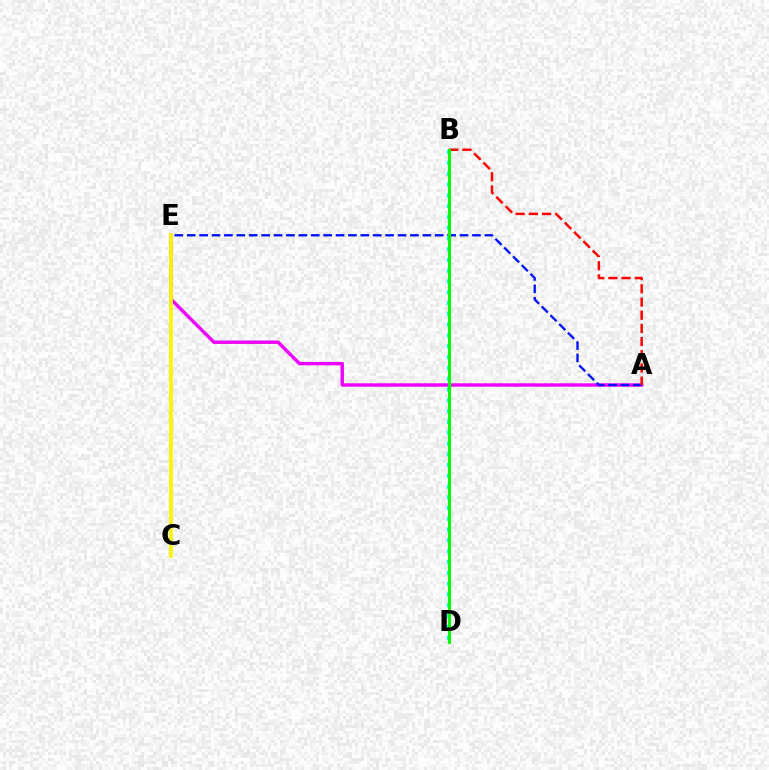{('A', 'E'): [{'color': '#ee00ff', 'line_style': 'solid', 'thickness': 2.46}, {'color': '#0010ff', 'line_style': 'dashed', 'thickness': 1.68}], ('B', 'D'): [{'color': '#00fff6', 'line_style': 'dotted', 'thickness': 2.93}, {'color': '#08ff00', 'line_style': 'solid', 'thickness': 2.21}], ('C', 'E'): [{'color': '#fcf500', 'line_style': 'solid', 'thickness': 2.7}], ('A', 'B'): [{'color': '#ff0000', 'line_style': 'dashed', 'thickness': 1.79}]}